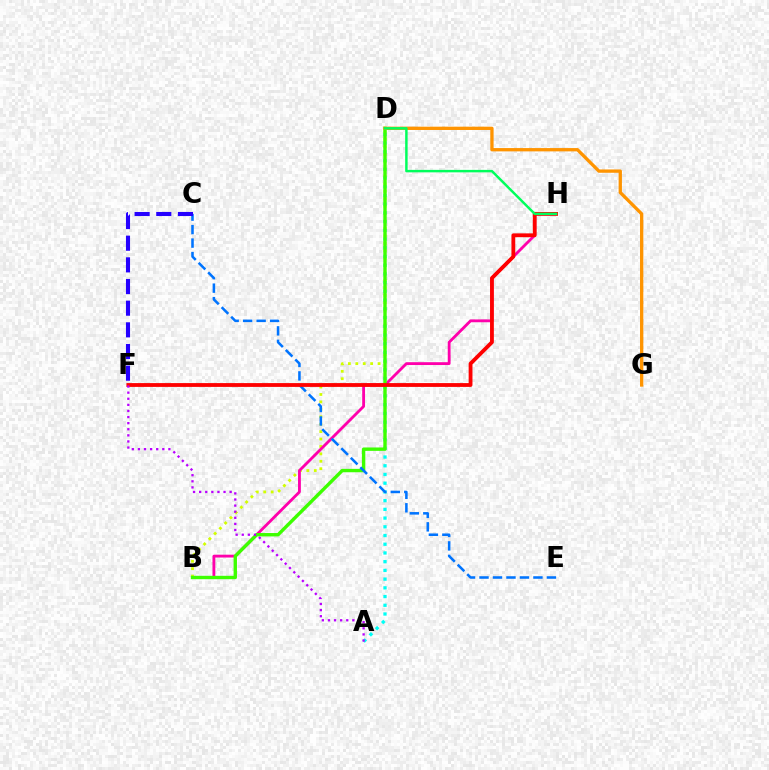{('B', 'D'): [{'color': '#d1ff00', 'line_style': 'dotted', 'thickness': 2.02}, {'color': '#3dff00', 'line_style': 'solid', 'thickness': 2.44}], ('A', 'D'): [{'color': '#00fff6', 'line_style': 'dotted', 'thickness': 2.37}], ('B', 'H'): [{'color': '#ff00ac', 'line_style': 'solid', 'thickness': 2.04}], ('C', 'E'): [{'color': '#0074ff', 'line_style': 'dashed', 'thickness': 1.83}], ('C', 'F'): [{'color': '#2500ff', 'line_style': 'dashed', 'thickness': 2.94}], ('D', 'G'): [{'color': '#ff9400', 'line_style': 'solid', 'thickness': 2.38}], ('F', 'H'): [{'color': '#ff0000', 'line_style': 'solid', 'thickness': 2.75}], ('D', 'H'): [{'color': '#00ff5c', 'line_style': 'solid', 'thickness': 1.78}], ('A', 'F'): [{'color': '#b900ff', 'line_style': 'dotted', 'thickness': 1.66}]}